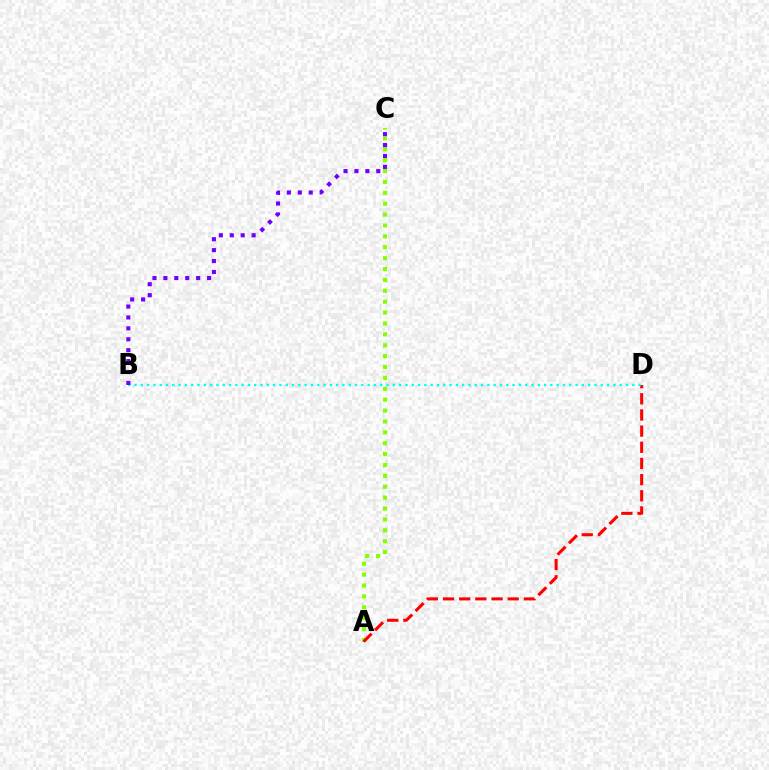{('A', 'C'): [{'color': '#84ff00', 'line_style': 'dotted', 'thickness': 2.96}], ('A', 'D'): [{'color': '#ff0000', 'line_style': 'dashed', 'thickness': 2.2}], ('B', 'D'): [{'color': '#00fff6', 'line_style': 'dotted', 'thickness': 1.71}], ('B', 'C'): [{'color': '#7200ff', 'line_style': 'dotted', 'thickness': 2.97}]}